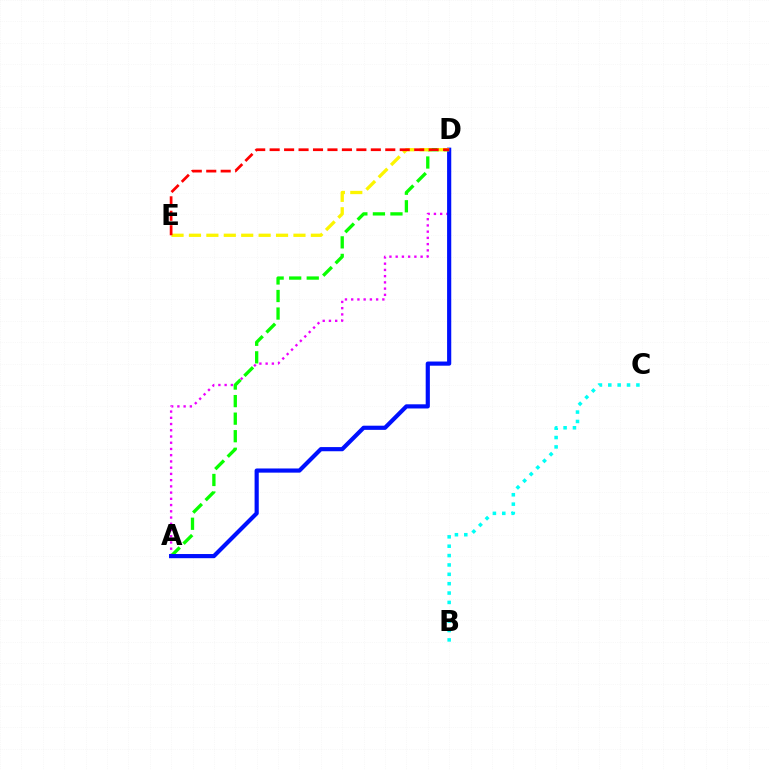{('A', 'D'): [{'color': '#ee00ff', 'line_style': 'dotted', 'thickness': 1.69}, {'color': '#08ff00', 'line_style': 'dashed', 'thickness': 2.38}, {'color': '#0010ff', 'line_style': 'solid', 'thickness': 3.0}], ('B', 'C'): [{'color': '#00fff6', 'line_style': 'dotted', 'thickness': 2.55}], ('D', 'E'): [{'color': '#fcf500', 'line_style': 'dashed', 'thickness': 2.37}, {'color': '#ff0000', 'line_style': 'dashed', 'thickness': 1.96}]}